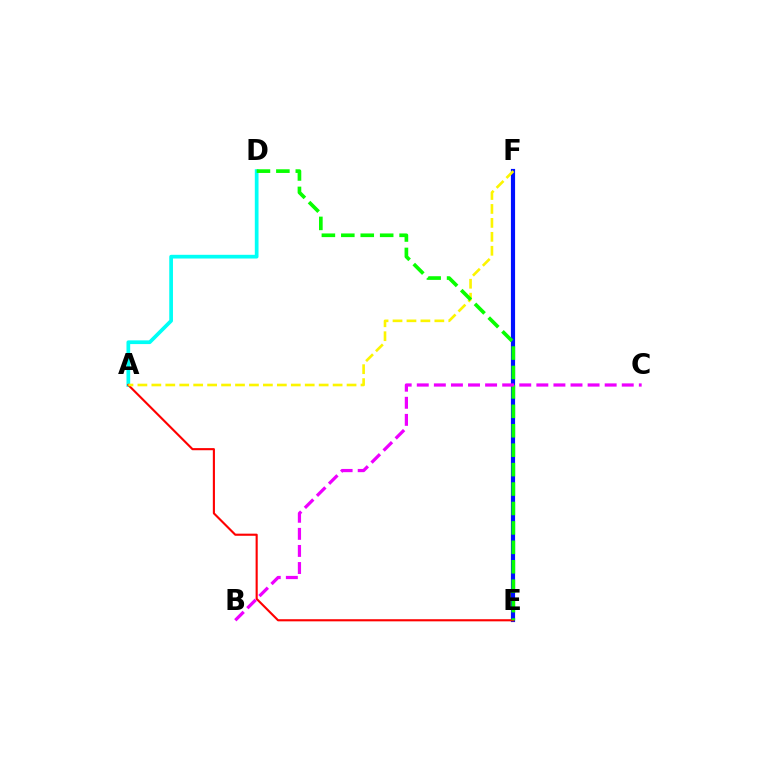{('A', 'D'): [{'color': '#00fff6', 'line_style': 'solid', 'thickness': 2.68}], ('E', 'F'): [{'color': '#0010ff', 'line_style': 'solid', 'thickness': 3.0}], ('A', 'E'): [{'color': '#ff0000', 'line_style': 'solid', 'thickness': 1.53}], ('A', 'F'): [{'color': '#fcf500', 'line_style': 'dashed', 'thickness': 1.89}], ('D', 'E'): [{'color': '#08ff00', 'line_style': 'dashed', 'thickness': 2.64}], ('B', 'C'): [{'color': '#ee00ff', 'line_style': 'dashed', 'thickness': 2.32}]}